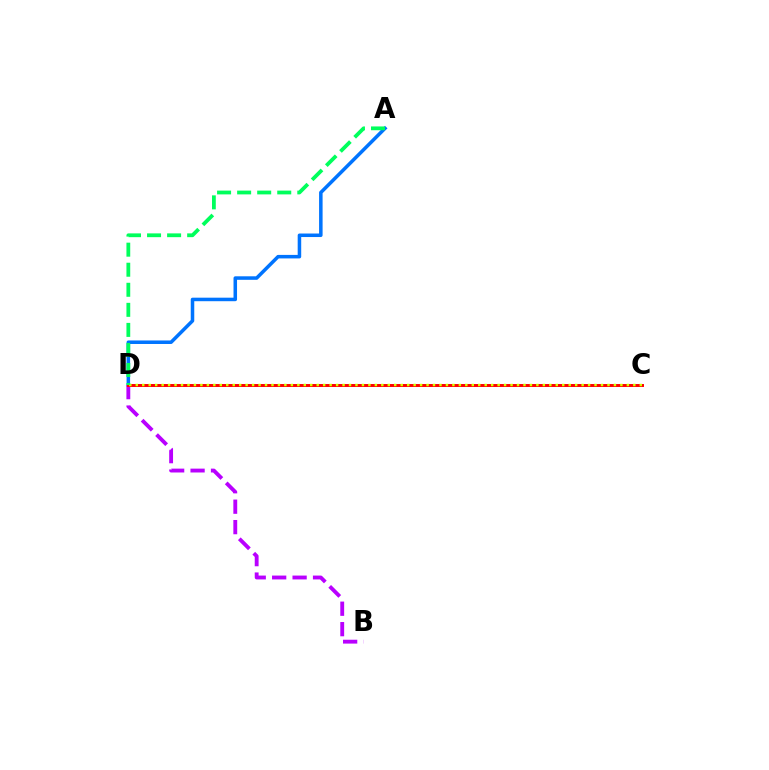{('A', 'D'): [{'color': '#0074ff', 'line_style': 'solid', 'thickness': 2.54}, {'color': '#00ff5c', 'line_style': 'dashed', 'thickness': 2.72}], ('B', 'D'): [{'color': '#b900ff', 'line_style': 'dashed', 'thickness': 2.78}], ('C', 'D'): [{'color': '#ff0000', 'line_style': 'solid', 'thickness': 2.12}, {'color': '#d1ff00', 'line_style': 'dotted', 'thickness': 1.76}]}